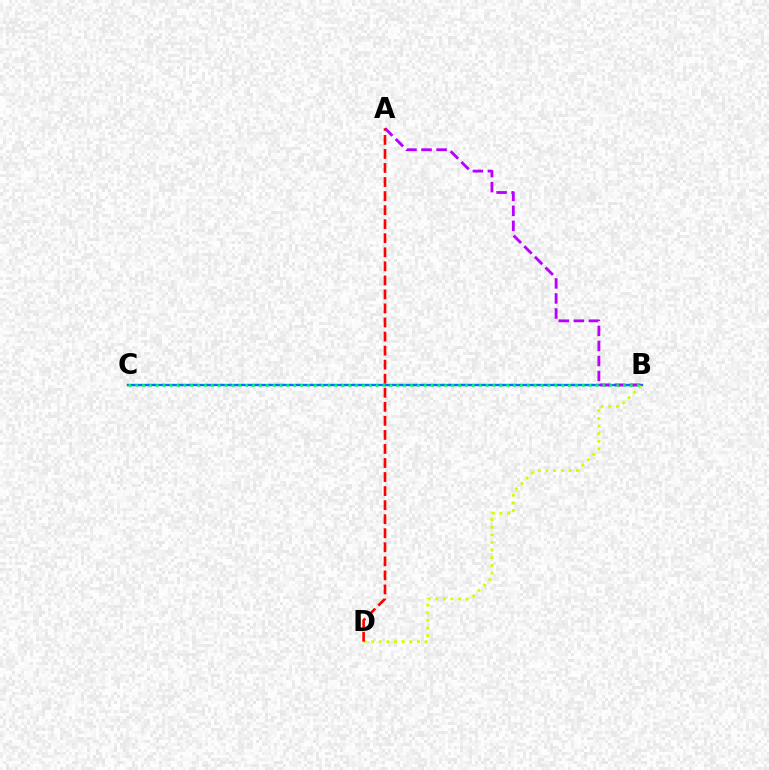{('B', 'C'): [{'color': '#0074ff', 'line_style': 'solid', 'thickness': 1.71}, {'color': '#00ff5c', 'line_style': 'dotted', 'thickness': 1.87}], ('A', 'B'): [{'color': '#b900ff', 'line_style': 'dashed', 'thickness': 2.04}], ('B', 'D'): [{'color': '#d1ff00', 'line_style': 'dotted', 'thickness': 2.07}], ('A', 'D'): [{'color': '#ff0000', 'line_style': 'dashed', 'thickness': 1.91}]}